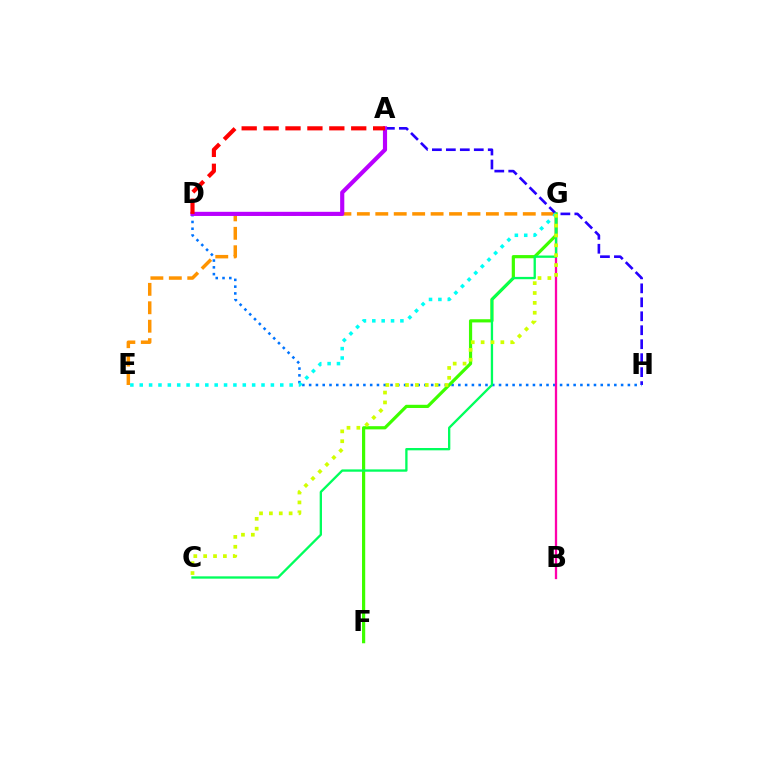{('E', 'G'): [{'color': '#ff9400', 'line_style': 'dashed', 'thickness': 2.5}, {'color': '#00fff6', 'line_style': 'dotted', 'thickness': 2.55}], ('A', 'H'): [{'color': '#2500ff', 'line_style': 'dashed', 'thickness': 1.9}], ('D', 'H'): [{'color': '#0074ff', 'line_style': 'dotted', 'thickness': 1.84}], ('F', 'G'): [{'color': '#3dff00', 'line_style': 'solid', 'thickness': 2.3}], ('B', 'G'): [{'color': '#ff00ac', 'line_style': 'solid', 'thickness': 1.66}], ('C', 'G'): [{'color': '#00ff5c', 'line_style': 'solid', 'thickness': 1.67}, {'color': '#d1ff00', 'line_style': 'dotted', 'thickness': 2.68}], ('A', 'D'): [{'color': '#b900ff', 'line_style': 'solid', 'thickness': 2.99}, {'color': '#ff0000', 'line_style': 'dashed', 'thickness': 2.98}]}